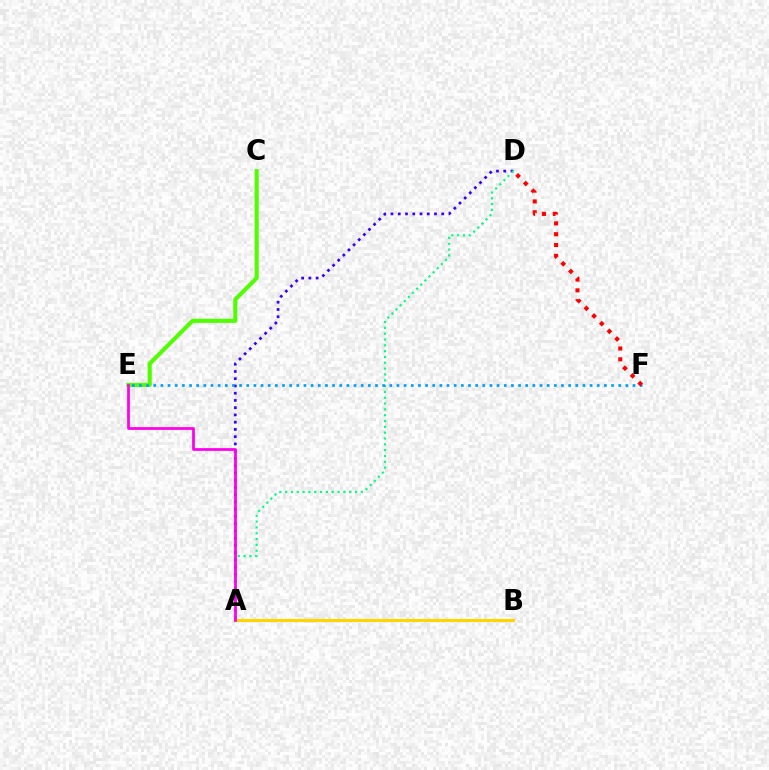{('A', 'D'): [{'color': '#3700ff', 'line_style': 'dotted', 'thickness': 1.97}, {'color': '#00ff86', 'line_style': 'dotted', 'thickness': 1.58}], ('A', 'B'): [{'color': '#ffd500', 'line_style': 'solid', 'thickness': 2.22}], ('C', 'E'): [{'color': '#4fff00', 'line_style': 'solid', 'thickness': 2.92}], ('A', 'E'): [{'color': '#ff00ed', 'line_style': 'solid', 'thickness': 1.98}], ('E', 'F'): [{'color': '#009eff', 'line_style': 'dotted', 'thickness': 1.94}], ('D', 'F'): [{'color': '#ff0000', 'line_style': 'dotted', 'thickness': 2.94}]}